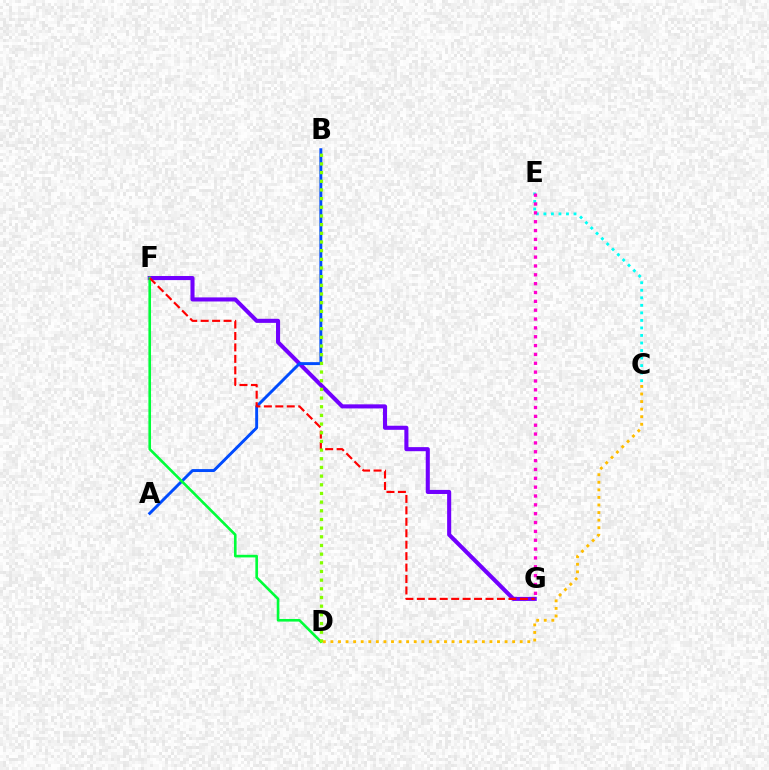{('C', 'D'): [{'color': '#ffbd00', 'line_style': 'dotted', 'thickness': 2.06}], ('C', 'E'): [{'color': '#00fff6', 'line_style': 'dotted', 'thickness': 2.05}], ('F', 'G'): [{'color': '#7200ff', 'line_style': 'solid', 'thickness': 2.93}, {'color': '#ff0000', 'line_style': 'dashed', 'thickness': 1.55}], ('A', 'B'): [{'color': '#004bff', 'line_style': 'solid', 'thickness': 2.11}], ('D', 'F'): [{'color': '#00ff39', 'line_style': 'solid', 'thickness': 1.89}], ('B', 'D'): [{'color': '#84ff00', 'line_style': 'dotted', 'thickness': 2.36}], ('E', 'G'): [{'color': '#ff00cf', 'line_style': 'dotted', 'thickness': 2.4}]}